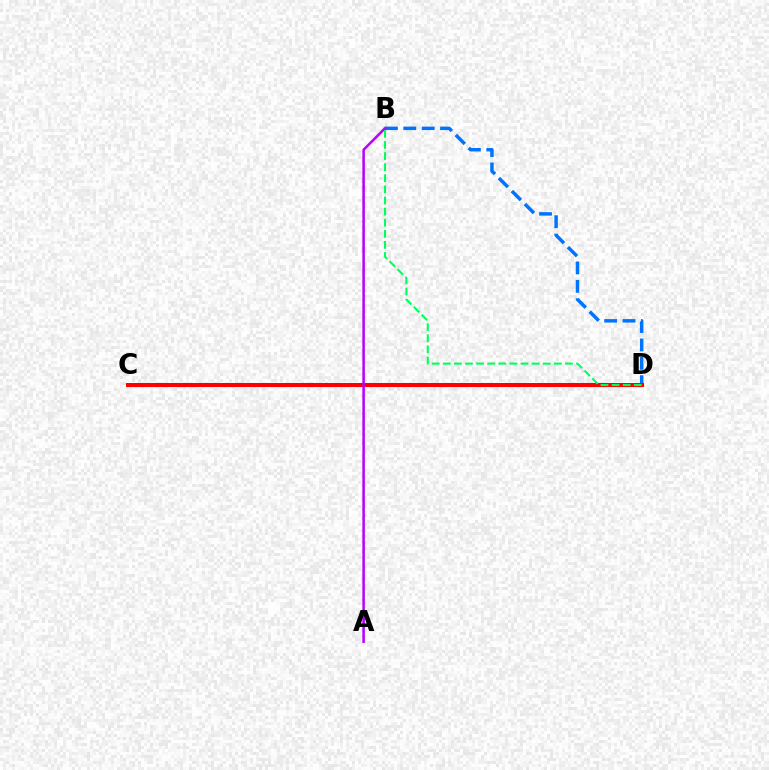{('C', 'D'): [{'color': '#d1ff00', 'line_style': 'solid', 'thickness': 2.49}, {'color': '#ff0000', 'line_style': 'solid', 'thickness': 2.89}], ('B', 'D'): [{'color': '#0074ff', 'line_style': 'dashed', 'thickness': 2.5}, {'color': '#00ff5c', 'line_style': 'dashed', 'thickness': 1.51}], ('A', 'B'): [{'color': '#b900ff', 'line_style': 'solid', 'thickness': 1.82}]}